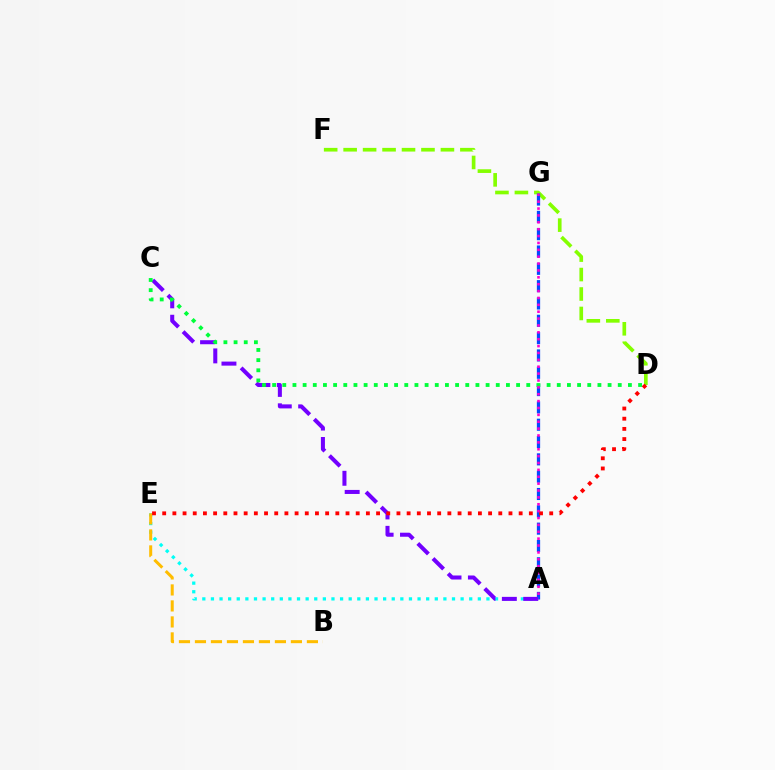{('D', 'F'): [{'color': '#84ff00', 'line_style': 'dashed', 'thickness': 2.64}], ('A', 'G'): [{'color': '#004bff', 'line_style': 'dashed', 'thickness': 2.35}, {'color': '#ff00cf', 'line_style': 'dotted', 'thickness': 1.87}], ('A', 'E'): [{'color': '#00fff6', 'line_style': 'dotted', 'thickness': 2.34}], ('A', 'C'): [{'color': '#7200ff', 'line_style': 'dashed', 'thickness': 2.91}], ('B', 'E'): [{'color': '#ffbd00', 'line_style': 'dashed', 'thickness': 2.17}], ('C', 'D'): [{'color': '#00ff39', 'line_style': 'dotted', 'thickness': 2.76}], ('D', 'E'): [{'color': '#ff0000', 'line_style': 'dotted', 'thickness': 2.77}]}